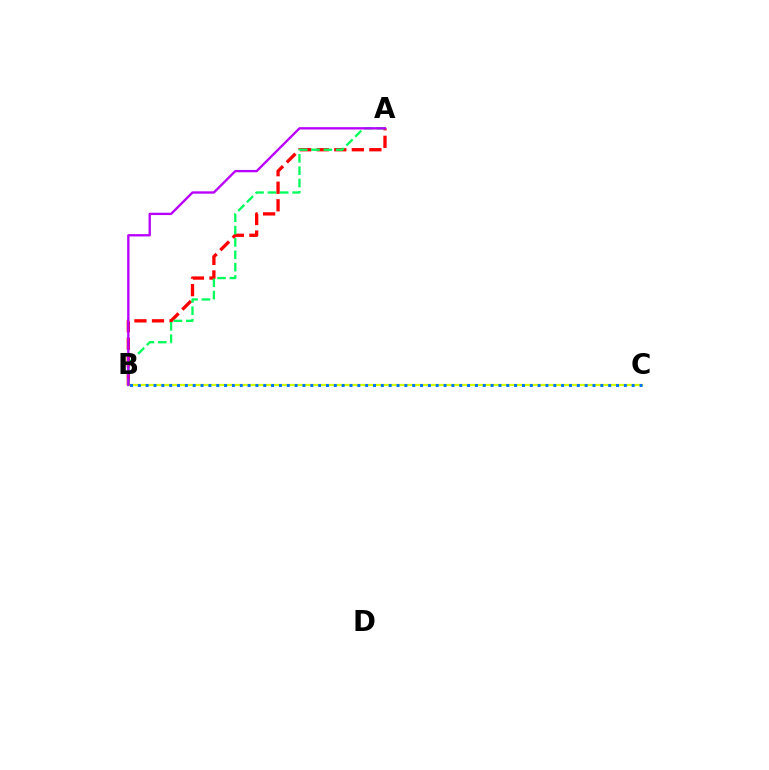{('B', 'C'): [{'color': '#d1ff00', 'line_style': 'solid', 'thickness': 1.62}, {'color': '#0074ff', 'line_style': 'dotted', 'thickness': 2.13}], ('A', 'B'): [{'color': '#ff0000', 'line_style': 'dashed', 'thickness': 2.38}, {'color': '#00ff5c', 'line_style': 'dashed', 'thickness': 1.68}, {'color': '#b900ff', 'line_style': 'solid', 'thickness': 1.69}]}